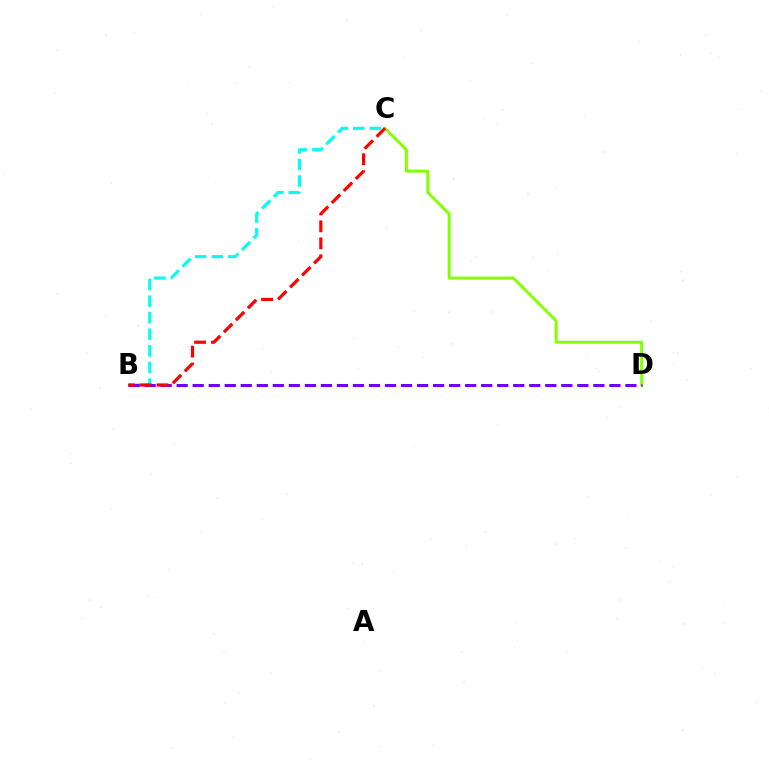{('B', 'C'): [{'color': '#00fff6', 'line_style': 'dashed', 'thickness': 2.25}, {'color': '#ff0000', 'line_style': 'dashed', 'thickness': 2.3}], ('C', 'D'): [{'color': '#84ff00', 'line_style': 'solid', 'thickness': 2.13}], ('B', 'D'): [{'color': '#7200ff', 'line_style': 'dashed', 'thickness': 2.18}]}